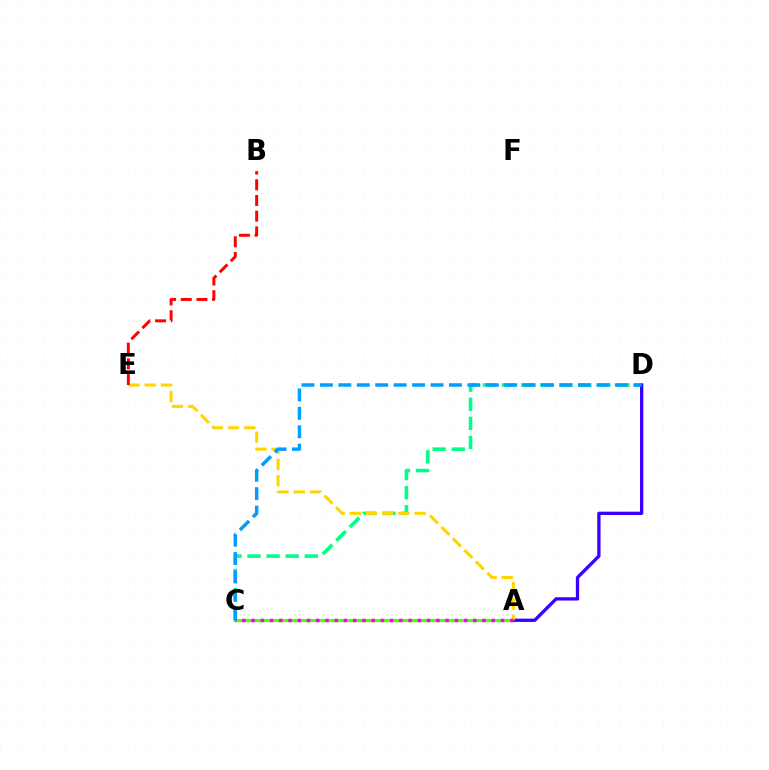{('A', 'C'): [{'color': '#4fff00', 'line_style': 'solid', 'thickness': 2.3}, {'color': '#ff00ed', 'line_style': 'dotted', 'thickness': 2.51}], ('C', 'D'): [{'color': '#00ff86', 'line_style': 'dashed', 'thickness': 2.59}, {'color': '#009eff', 'line_style': 'dashed', 'thickness': 2.5}], ('A', 'D'): [{'color': '#3700ff', 'line_style': 'solid', 'thickness': 2.37}], ('A', 'E'): [{'color': '#ffd500', 'line_style': 'dashed', 'thickness': 2.2}], ('B', 'E'): [{'color': '#ff0000', 'line_style': 'dashed', 'thickness': 2.13}]}